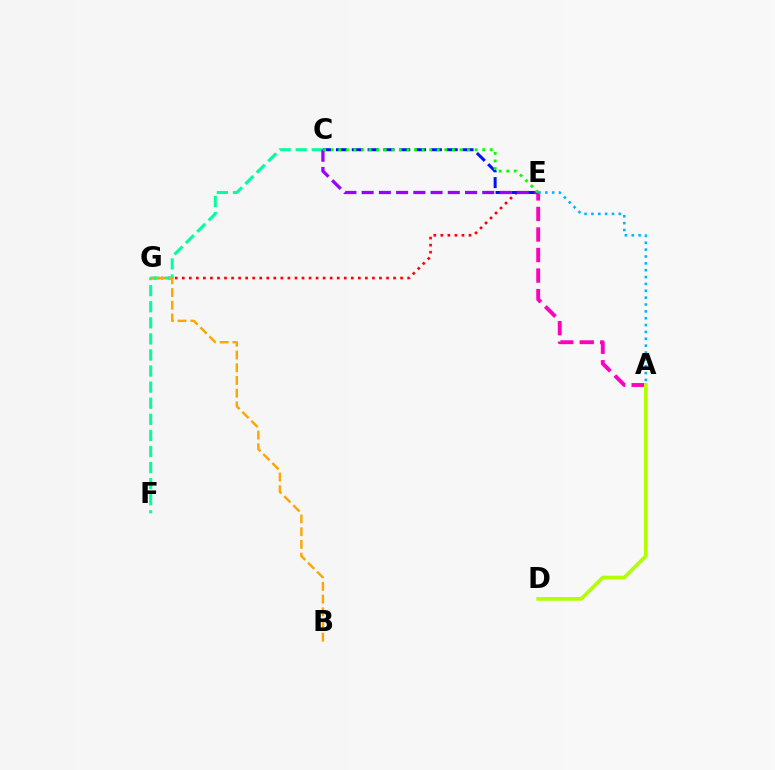{('E', 'G'): [{'color': '#ff0000', 'line_style': 'dotted', 'thickness': 1.91}], ('C', 'F'): [{'color': '#00ff9d', 'line_style': 'dashed', 'thickness': 2.18}], ('C', 'E'): [{'color': '#0010ff', 'line_style': 'dashed', 'thickness': 2.15}, {'color': '#9b00ff', 'line_style': 'dashed', 'thickness': 2.34}, {'color': '#08ff00', 'line_style': 'dotted', 'thickness': 2.06}], ('A', 'E'): [{'color': '#ff00bd', 'line_style': 'dashed', 'thickness': 2.79}, {'color': '#00b5ff', 'line_style': 'dotted', 'thickness': 1.86}], ('A', 'D'): [{'color': '#b3ff00', 'line_style': 'solid', 'thickness': 2.66}], ('B', 'G'): [{'color': '#ffa500', 'line_style': 'dashed', 'thickness': 1.73}]}